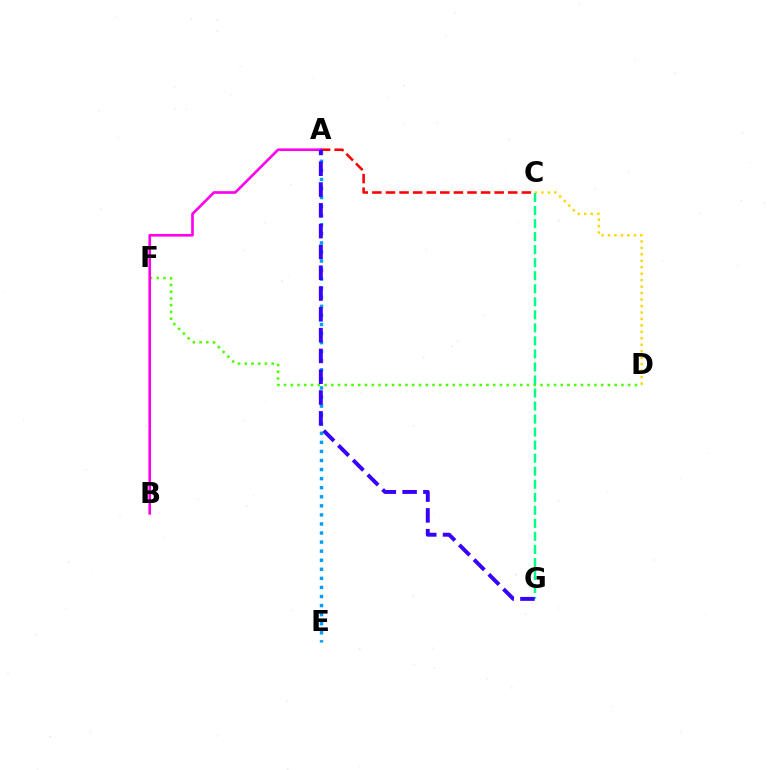{('C', 'D'): [{'color': '#ffd500', 'line_style': 'dotted', 'thickness': 1.76}], ('A', 'C'): [{'color': '#ff0000', 'line_style': 'dashed', 'thickness': 1.85}], ('D', 'F'): [{'color': '#4fff00', 'line_style': 'dotted', 'thickness': 1.83}], ('A', 'B'): [{'color': '#ff00ed', 'line_style': 'solid', 'thickness': 1.91}], ('C', 'G'): [{'color': '#00ff86', 'line_style': 'dashed', 'thickness': 1.77}], ('A', 'E'): [{'color': '#009eff', 'line_style': 'dotted', 'thickness': 2.46}], ('A', 'G'): [{'color': '#3700ff', 'line_style': 'dashed', 'thickness': 2.83}]}